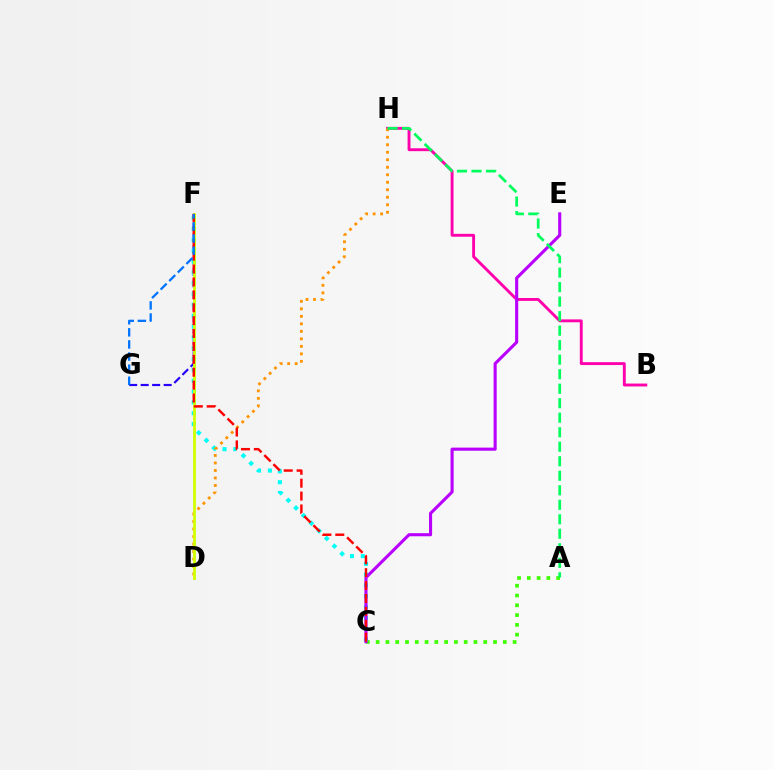{('A', 'C'): [{'color': '#3dff00', 'line_style': 'dotted', 'thickness': 2.66}], ('F', 'G'): [{'color': '#2500ff', 'line_style': 'dashed', 'thickness': 1.56}, {'color': '#0074ff', 'line_style': 'dashed', 'thickness': 1.65}], ('B', 'H'): [{'color': '#ff00ac', 'line_style': 'solid', 'thickness': 2.08}], ('C', 'F'): [{'color': '#00fff6', 'line_style': 'dotted', 'thickness': 2.94}, {'color': '#ff0000', 'line_style': 'dashed', 'thickness': 1.75}], ('D', 'H'): [{'color': '#ff9400', 'line_style': 'dotted', 'thickness': 2.04}], ('C', 'E'): [{'color': '#b900ff', 'line_style': 'solid', 'thickness': 2.23}], ('D', 'F'): [{'color': '#d1ff00', 'line_style': 'solid', 'thickness': 2.01}], ('A', 'H'): [{'color': '#00ff5c', 'line_style': 'dashed', 'thickness': 1.97}]}